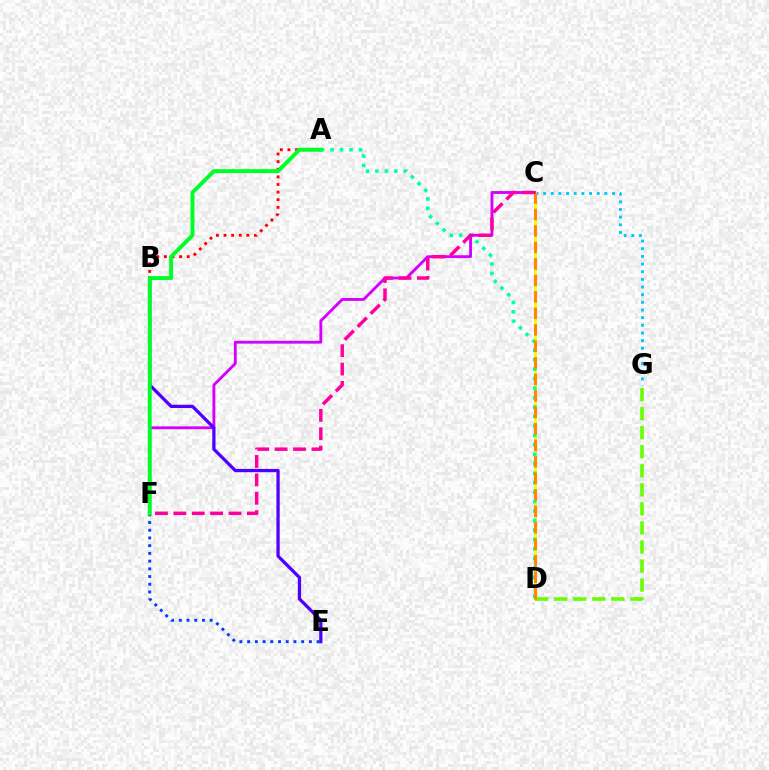{('C', 'G'): [{'color': '#00c7ff', 'line_style': 'dotted', 'thickness': 2.08}], ('C', 'D'): [{'color': '#eeff00', 'line_style': 'solid', 'thickness': 2.07}, {'color': '#ff8800', 'line_style': 'dashed', 'thickness': 2.24}], ('C', 'F'): [{'color': '#d600ff', 'line_style': 'solid', 'thickness': 2.06}, {'color': '#ff00a0', 'line_style': 'dashed', 'thickness': 2.5}], ('A', 'B'): [{'color': '#ff0000', 'line_style': 'dotted', 'thickness': 2.07}], ('A', 'D'): [{'color': '#00ffaf', 'line_style': 'dotted', 'thickness': 2.57}], ('B', 'E'): [{'color': '#4f00ff', 'line_style': 'solid', 'thickness': 2.35}], ('E', 'F'): [{'color': '#003fff', 'line_style': 'dotted', 'thickness': 2.1}], ('D', 'G'): [{'color': '#66ff00', 'line_style': 'dashed', 'thickness': 2.59}], ('A', 'F'): [{'color': '#00ff27', 'line_style': 'solid', 'thickness': 2.82}]}